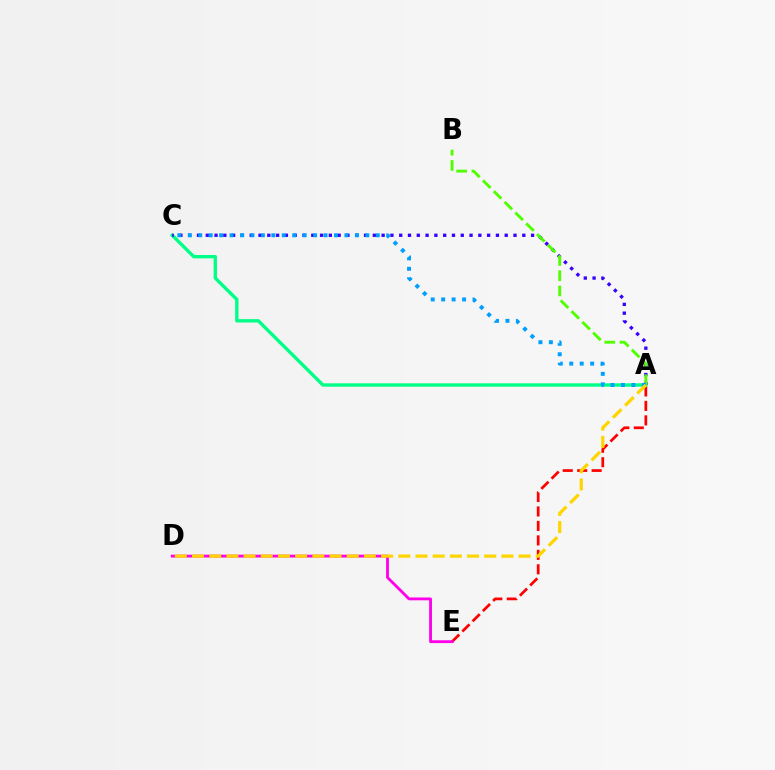{('A', 'E'): [{'color': '#ff0000', 'line_style': 'dashed', 'thickness': 1.96}], ('D', 'E'): [{'color': '#ff00ed', 'line_style': 'solid', 'thickness': 2.03}], ('A', 'C'): [{'color': '#00ff86', 'line_style': 'solid', 'thickness': 2.43}, {'color': '#3700ff', 'line_style': 'dotted', 'thickness': 2.39}, {'color': '#009eff', 'line_style': 'dotted', 'thickness': 2.84}], ('A', 'B'): [{'color': '#4fff00', 'line_style': 'dashed', 'thickness': 2.07}], ('A', 'D'): [{'color': '#ffd500', 'line_style': 'dashed', 'thickness': 2.34}]}